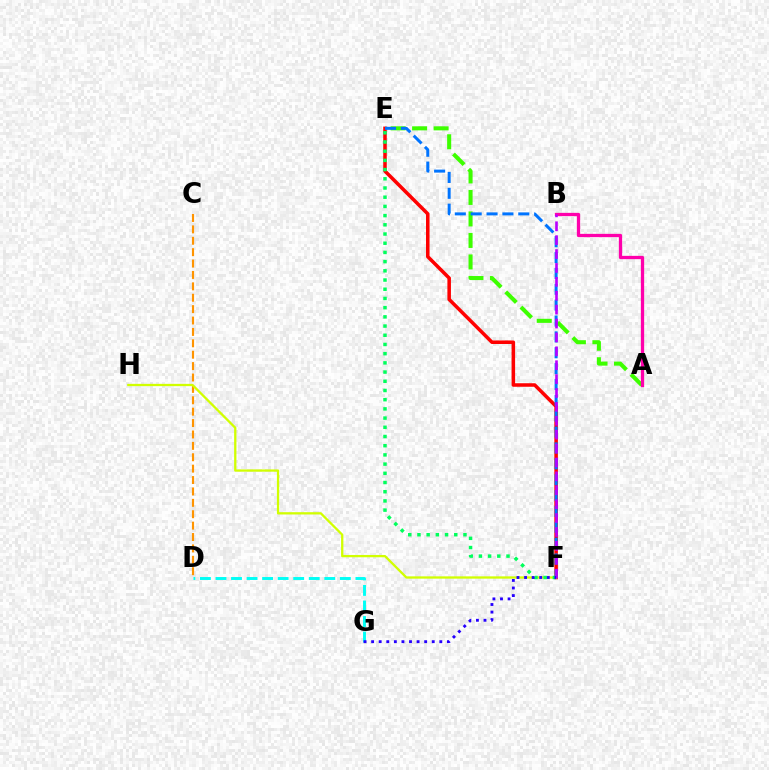{('E', 'F'): [{'color': '#ff0000', 'line_style': 'solid', 'thickness': 2.54}, {'color': '#0074ff', 'line_style': 'dashed', 'thickness': 2.16}, {'color': '#00ff5c', 'line_style': 'dotted', 'thickness': 2.5}], ('C', 'D'): [{'color': '#ff9400', 'line_style': 'dashed', 'thickness': 1.55}], ('F', 'H'): [{'color': '#d1ff00', 'line_style': 'solid', 'thickness': 1.65}], ('A', 'E'): [{'color': '#3dff00', 'line_style': 'dashed', 'thickness': 2.92}], ('A', 'B'): [{'color': '#ff00ac', 'line_style': 'solid', 'thickness': 2.37}], ('B', 'F'): [{'color': '#b900ff', 'line_style': 'dashed', 'thickness': 1.89}], ('D', 'G'): [{'color': '#00fff6', 'line_style': 'dashed', 'thickness': 2.11}], ('F', 'G'): [{'color': '#2500ff', 'line_style': 'dotted', 'thickness': 2.06}]}